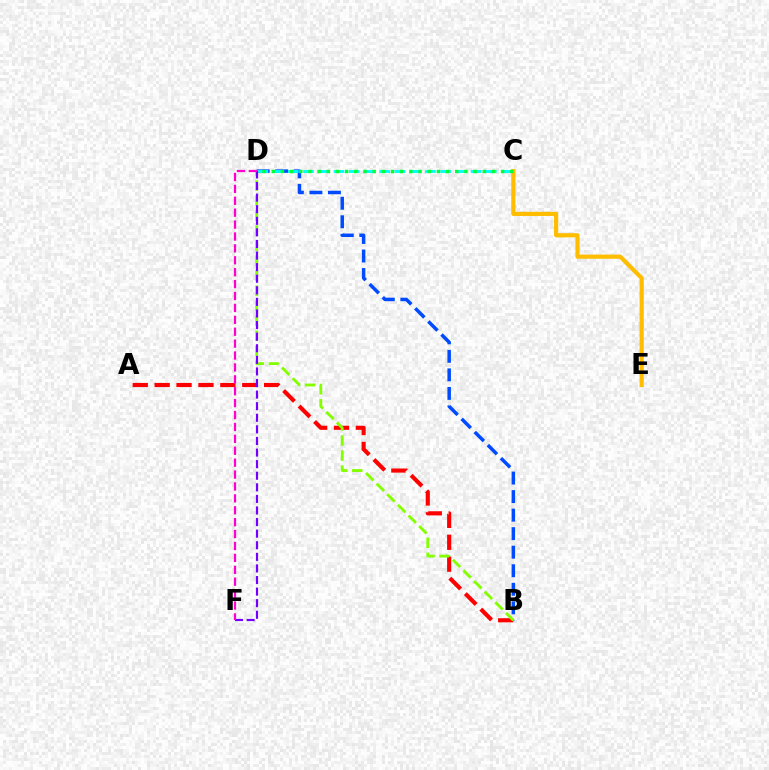{('C', 'E'): [{'color': '#ffbd00', 'line_style': 'solid', 'thickness': 2.99}], ('B', 'D'): [{'color': '#004bff', 'line_style': 'dashed', 'thickness': 2.52}, {'color': '#84ff00', 'line_style': 'dashed', 'thickness': 2.04}], ('A', 'B'): [{'color': '#ff0000', 'line_style': 'dashed', 'thickness': 2.97}], ('C', 'D'): [{'color': '#00fff6', 'line_style': 'dashed', 'thickness': 2.07}, {'color': '#00ff39', 'line_style': 'dotted', 'thickness': 2.49}], ('D', 'F'): [{'color': '#7200ff', 'line_style': 'dashed', 'thickness': 1.57}, {'color': '#ff00cf', 'line_style': 'dashed', 'thickness': 1.62}]}